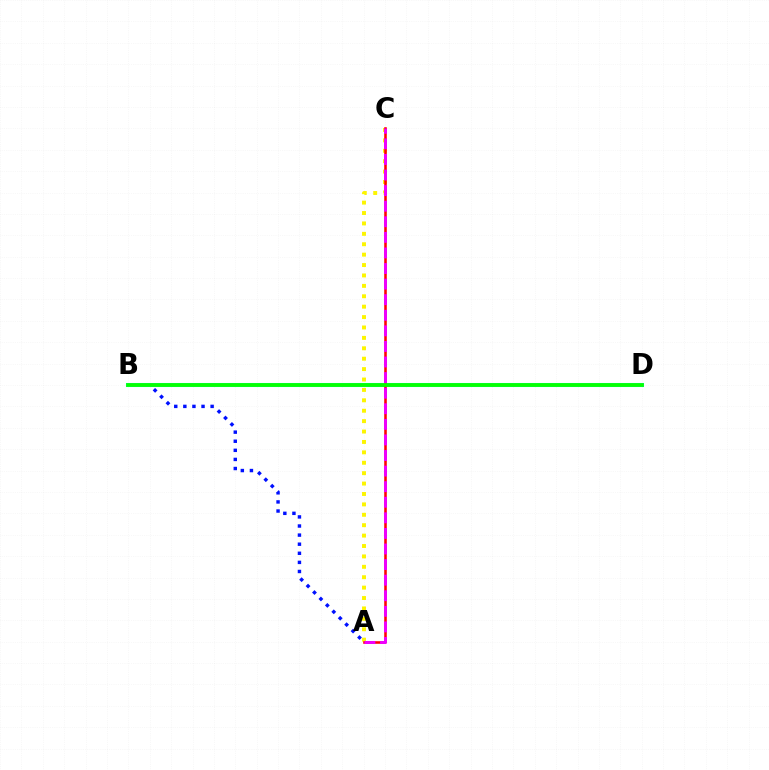{('A', 'B'): [{'color': '#0010ff', 'line_style': 'dotted', 'thickness': 2.47}], ('A', 'C'): [{'color': '#fcf500', 'line_style': 'dotted', 'thickness': 2.83}, {'color': '#ff0000', 'line_style': 'solid', 'thickness': 1.85}, {'color': '#ee00ff', 'line_style': 'dashed', 'thickness': 2.12}], ('B', 'D'): [{'color': '#00fff6', 'line_style': 'solid', 'thickness': 2.92}, {'color': '#08ff00', 'line_style': 'solid', 'thickness': 2.7}]}